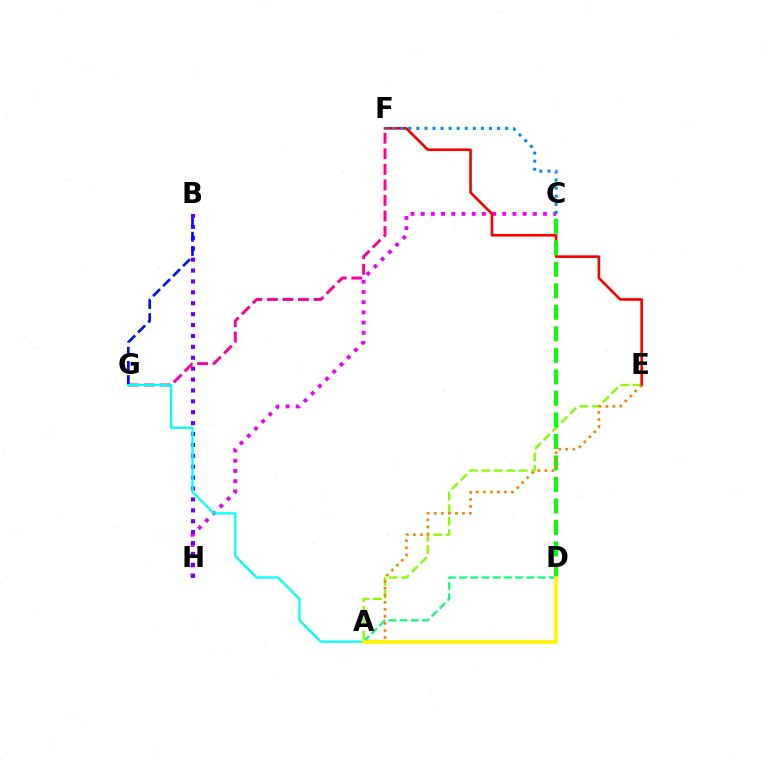{('C', 'H'): [{'color': '#ee00ff', 'line_style': 'dotted', 'thickness': 2.77}], ('B', 'H'): [{'color': '#7200ff', 'line_style': 'dotted', 'thickness': 2.96}], ('F', 'G'): [{'color': '#ff0094', 'line_style': 'dashed', 'thickness': 2.11}], ('A', 'E'): [{'color': '#84ff00', 'line_style': 'dashed', 'thickness': 1.69}, {'color': '#ff7c00', 'line_style': 'dotted', 'thickness': 1.91}], ('E', 'F'): [{'color': '#ff0000', 'line_style': 'solid', 'thickness': 1.9}], ('A', 'D'): [{'color': '#00ff74', 'line_style': 'dashed', 'thickness': 1.52}, {'color': '#fcf500', 'line_style': 'solid', 'thickness': 2.67}], ('C', 'D'): [{'color': '#08ff00', 'line_style': 'dashed', 'thickness': 2.92}], ('B', 'G'): [{'color': '#0010ff', 'line_style': 'dashed', 'thickness': 1.92}], ('C', 'F'): [{'color': '#008cff', 'line_style': 'dotted', 'thickness': 2.19}], ('A', 'G'): [{'color': '#00fff6', 'line_style': 'solid', 'thickness': 1.61}]}